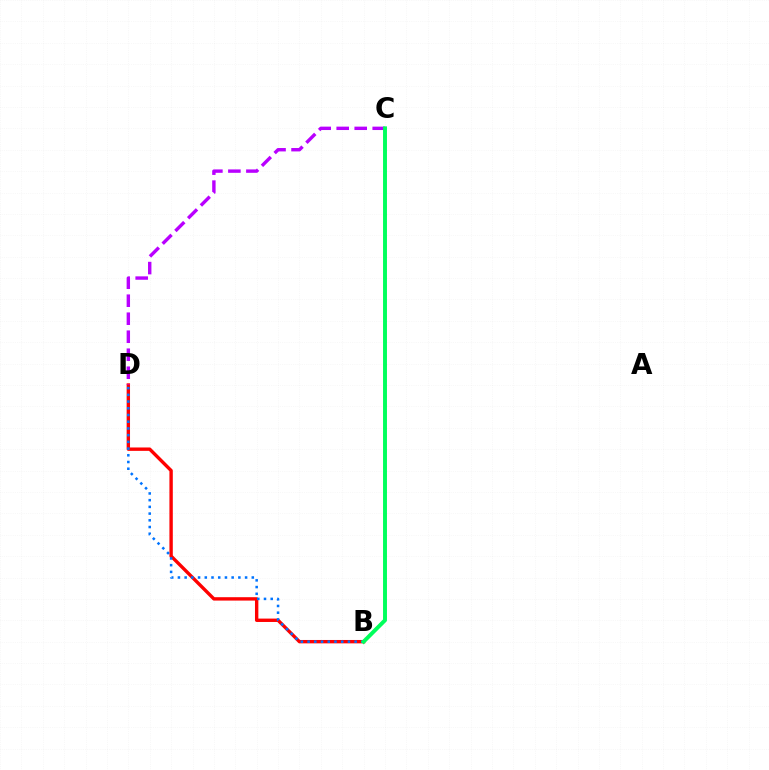{('B', 'D'): [{'color': '#ff0000', 'line_style': 'solid', 'thickness': 2.44}, {'color': '#0074ff', 'line_style': 'dotted', 'thickness': 1.82}], ('C', 'D'): [{'color': '#b900ff', 'line_style': 'dashed', 'thickness': 2.45}], ('B', 'C'): [{'color': '#d1ff00', 'line_style': 'dotted', 'thickness': 2.14}, {'color': '#00ff5c', 'line_style': 'solid', 'thickness': 2.83}]}